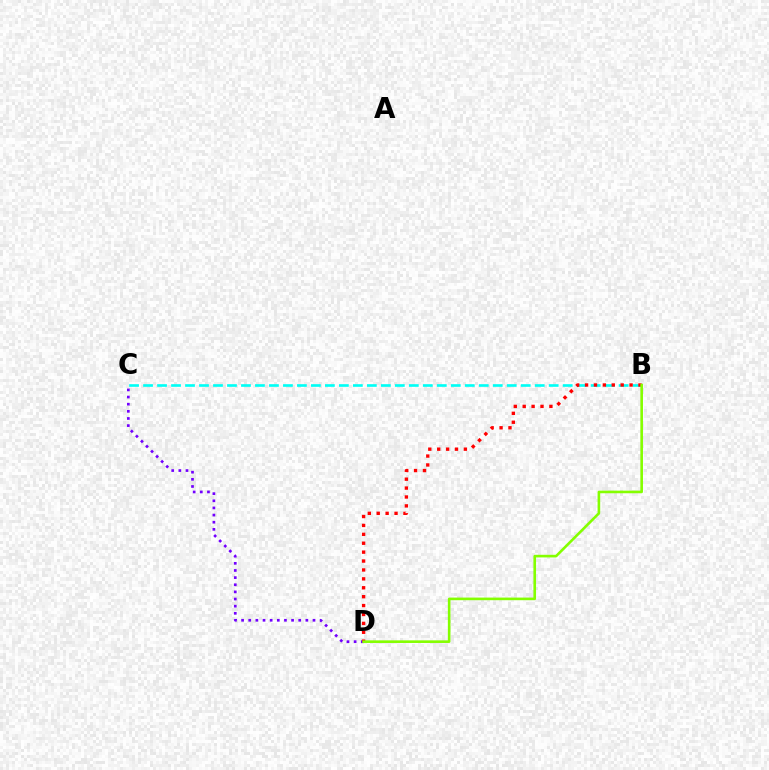{('C', 'D'): [{'color': '#7200ff', 'line_style': 'dotted', 'thickness': 1.94}], ('B', 'C'): [{'color': '#00fff6', 'line_style': 'dashed', 'thickness': 1.9}], ('B', 'D'): [{'color': '#ff0000', 'line_style': 'dotted', 'thickness': 2.42}, {'color': '#84ff00', 'line_style': 'solid', 'thickness': 1.89}]}